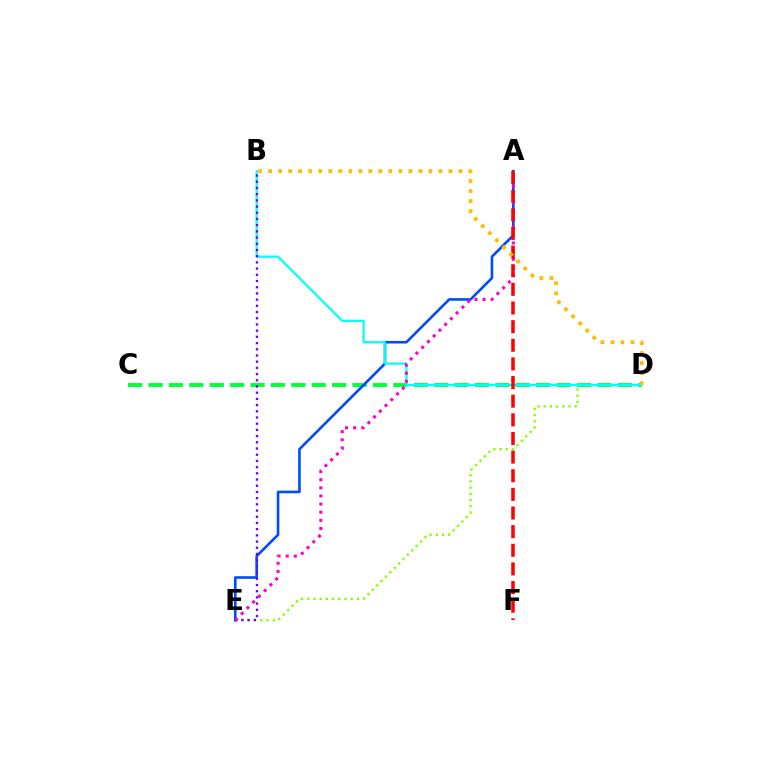{('C', 'D'): [{'color': '#00ff39', 'line_style': 'dashed', 'thickness': 2.77}], ('D', 'E'): [{'color': '#84ff00', 'line_style': 'dotted', 'thickness': 1.69}], ('A', 'E'): [{'color': '#004bff', 'line_style': 'solid', 'thickness': 1.88}, {'color': '#ff00cf', 'line_style': 'dotted', 'thickness': 2.21}], ('B', 'D'): [{'color': '#00fff6', 'line_style': 'solid', 'thickness': 1.61}, {'color': '#ffbd00', 'line_style': 'dotted', 'thickness': 2.72}], ('B', 'E'): [{'color': '#7200ff', 'line_style': 'dotted', 'thickness': 1.69}], ('A', 'F'): [{'color': '#ff0000', 'line_style': 'dashed', 'thickness': 2.53}]}